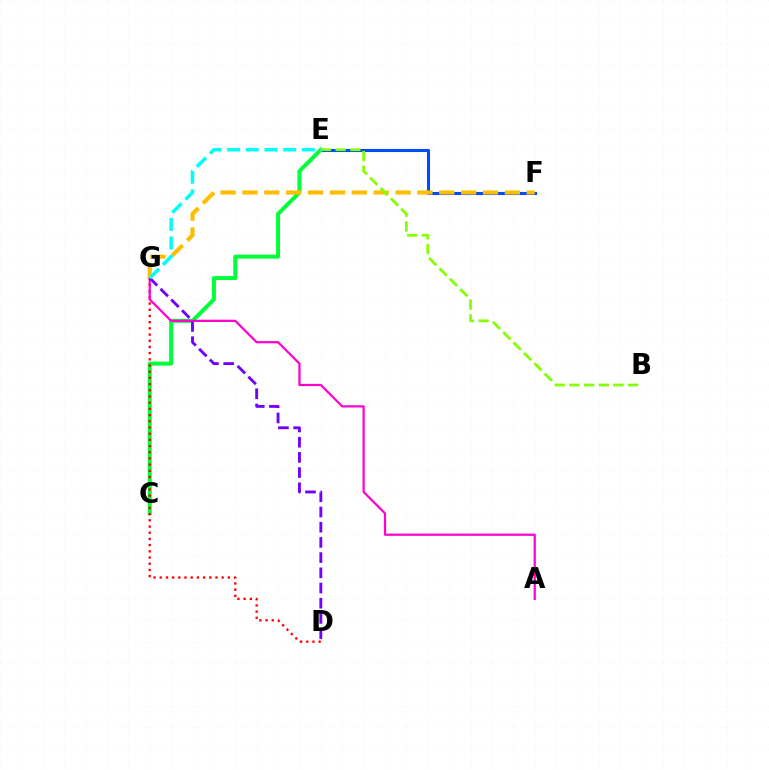{('E', 'F'): [{'color': '#004bff', 'line_style': 'solid', 'thickness': 2.21}], ('C', 'E'): [{'color': '#00ff39', 'line_style': 'solid', 'thickness': 2.88}], ('D', 'G'): [{'color': '#ff0000', 'line_style': 'dotted', 'thickness': 1.68}, {'color': '#7200ff', 'line_style': 'dashed', 'thickness': 2.07}], ('A', 'G'): [{'color': '#ff00cf', 'line_style': 'solid', 'thickness': 1.6}], ('F', 'G'): [{'color': '#ffbd00', 'line_style': 'dashed', 'thickness': 2.97}], ('E', 'G'): [{'color': '#00fff6', 'line_style': 'dashed', 'thickness': 2.54}], ('B', 'E'): [{'color': '#84ff00', 'line_style': 'dashed', 'thickness': 1.99}]}